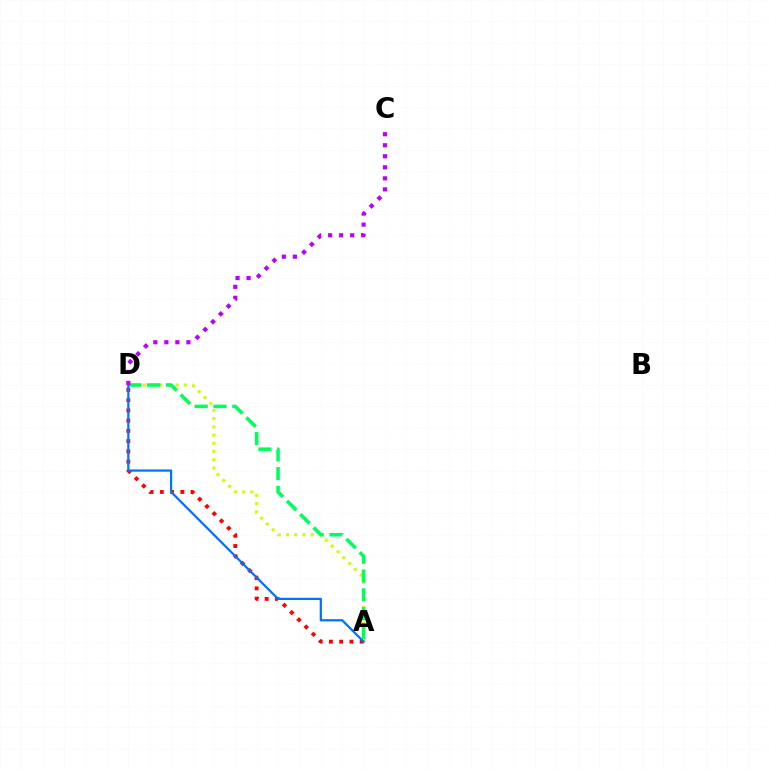{('A', 'D'): [{'color': '#ff0000', 'line_style': 'dotted', 'thickness': 2.78}, {'color': '#d1ff00', 'line_style': 'dotted', 'thickness': 2.24}, {'color': '#00ff5c', 'line_style': 'dashed', 'thickness': 2.55}, {'color': '#0074ff', 'line_style': 'solid', 'thickness': 1.62}], ('C', 'D'): [{'color': '#b900ff', 'line_style': 'dotted', 'thickness': 3.0}]}